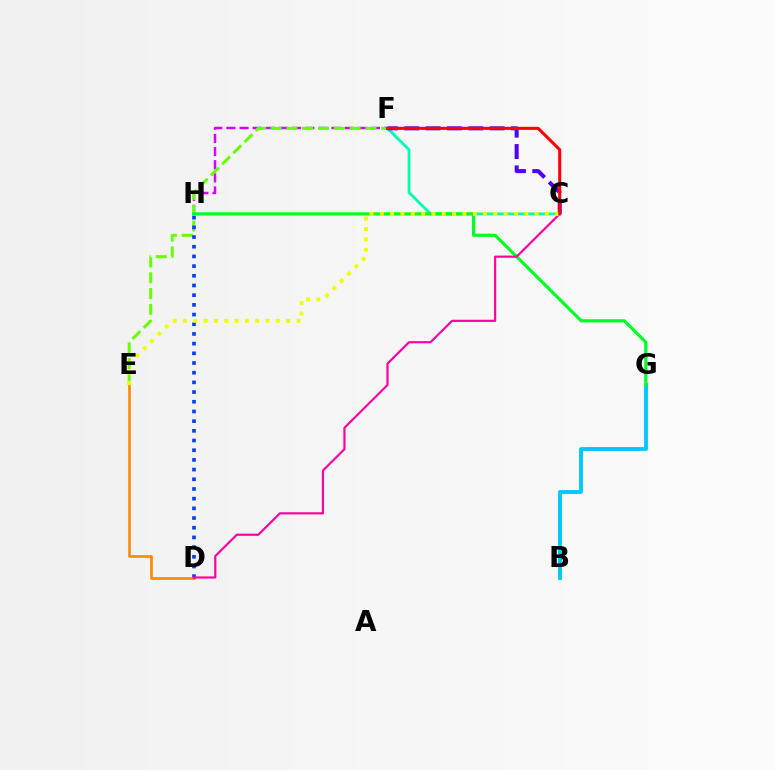{('F', 'H'): [{'color': '#d600ff', 'line_style': 'dashed', 'thickness': 1.79}], ('E', 'F'): [{'color': '#66ff00', 'line_style': 'dashed', 'thickness': 2.15}], ('C', 'F'): [{'color': '#00ffaf', 'line_style': 'solid', 'thickness': 2.04}, {'color': '#4f00ff', 'line_style': 'dashed', 'thickness': 2.9}, {'color': '#ff0000', 'line_style': 'solid', 'thickness': 2.19}], ('B', 'G'): [{'color': '#00c7ff', 'line_style': 'solid', 'thickness': 2.78}], ('D', 'H'): [{'color': '#003fff', 'line_style': 'dotted', 'thickness': 2.63}], ('D', 'E'): [{'color': '#ff8800', 'line_style': 'solid', 'thickness': 1.91}], ('G', 'H'): [{'color': '#00ff27', 'line_style': 'solid', 'thickness': 2.31}], ('C', 'D'): [{'color': '#ff00a0', 'line_style': 'solid', 'thickness': 1.57}], ('C', 'E'): [{'color': '#eeff00', 'line_style': 'dotted', 'thickness': 2.8}]}